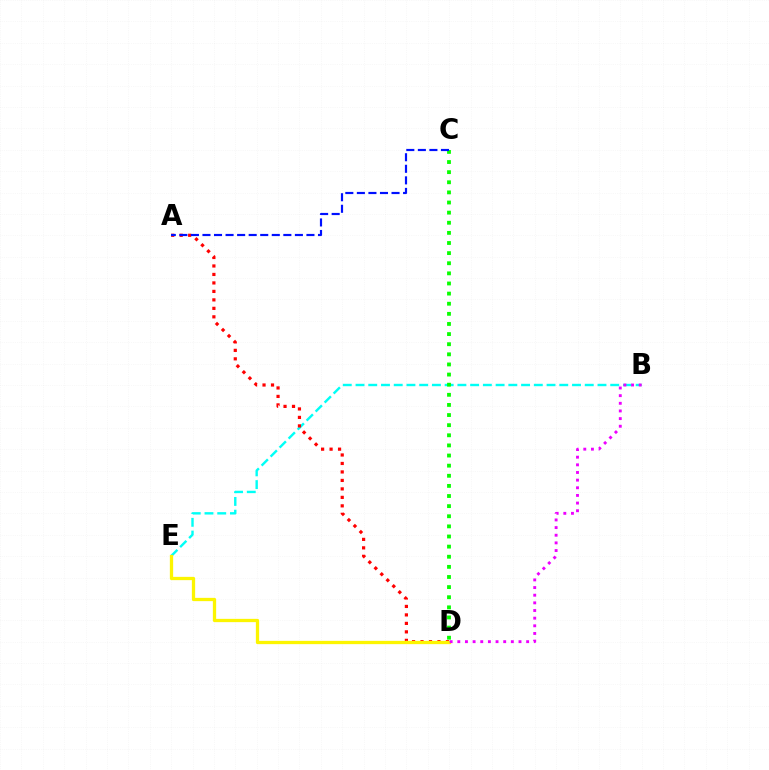{('B', 'E'): [{'color': '#00fff6', 'line_style': 'dashed', 'thickness': 1.73}], ('C', 'D'): [{'color': '#08ff00', 'line_style': 'dotted', 'thickness': 2.75}], ('A', 'D'): [{'color': '#ff0000', 'line_style': 'dotted', 'thickness': 2.3}], ('D', 'E'): [{'color': '#fcf500', 'line_style': 'solid', 'thickness': 2.36}], ('A', 'C'): [{'color': '#0010ff', 'line_style': 'dashed', 'thickness': 1.57}], ('B', 'D'): [{'color': '#ee00ff', 'line_style': 'dotted', 'thickness': 2.08}]}